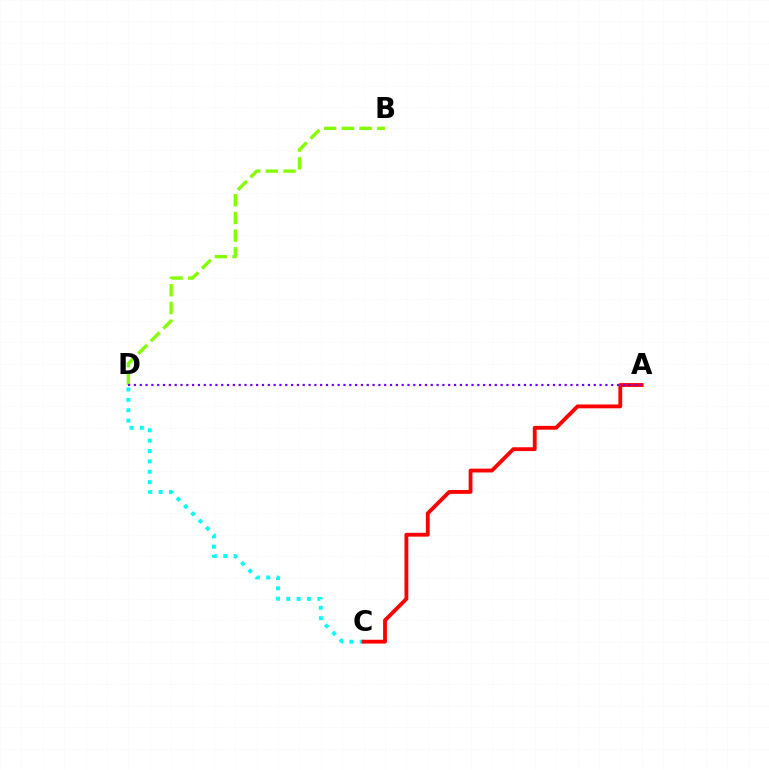{('B', 'D'): [{'color': '#84ff00', 'line_style': 'dashed', 'thickness': 2.41}], ('C', 'D'): [{'color': '#00fff6', 'line_style': 'dotted', 'thickness': 2.82}], ('A', 'C'): [{'color': '#ff0000', 'line_style': 'solid', 'thickness': 2.76}], ('A', 'D'): [{'color': '#7200ff', 'line_style': 'dotted', 'thickness': 1.58}]}